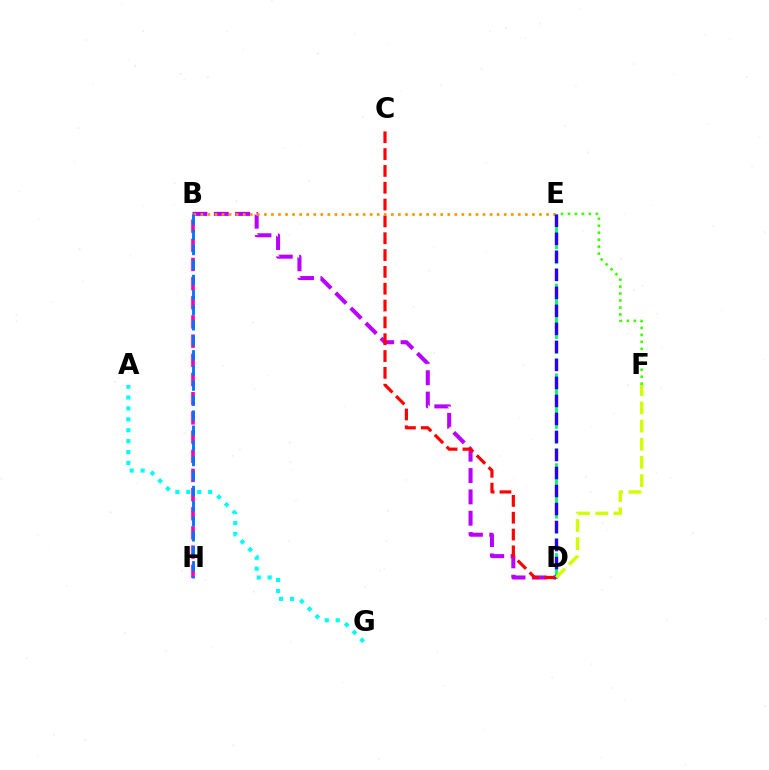{('A', 'G'): [{'color': '#00fff6', 'line_style': 'dotted', 'thickness': 2.97}], ('E', 'F'): [{'color': '#3dff00', 'line_style': 'dotted', 'thickness': 1.89}], ('B', 'D'): [{'color': '#b900ff', 'line_style': 'dashed', 'thickness': 2.9}], ('C', 'D'): [{'color': '#ff0000', 'line_style': 'dashed', 'thickness': 2.29}], ('B', 'E'): [{'color': '#ff9400', 'line_style': 'dotted', 'thickness': 1.92}], ('B', 'H'): [{'color': '#ff00ac', 'line_style': 'dashed', 'thickness': 2.61}, {'color': '#0074ff', 'line_style': 'dashed', 'thickness': 2.05}], ('D', 'E'): [{'color': '#00ff5c', 'line_style': 'dashed', 'thickness': 2.03}, {'color': '#2500ff', 'line_style': 'dashed', 'thickness': 2.45}], ('D', 'F'): [{'color': '#d1ff00', 'line_style': 'dashed', 'thickness': 2.47}]}